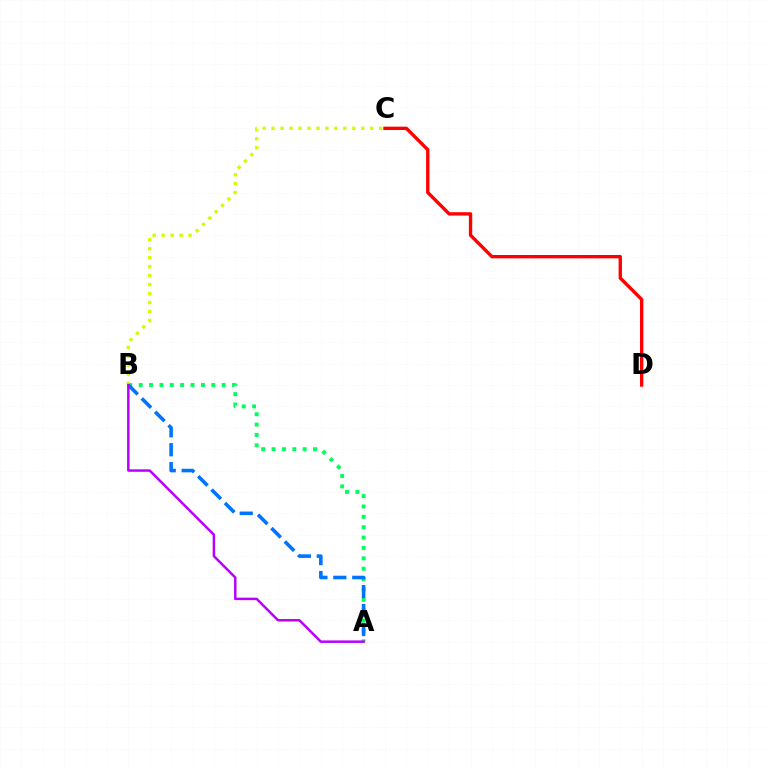{('A', 'B'): [{'color': '#00ff5c', 'line_style': 'dotted', 'thickness': 2.82}, {'color': '#0074ff', 'line_style': 'dashed', 'thickness': 2.57}, {'color': '#b900ff', 'line_style': 'solid', 'thickness': 1.79}], ('B', 'C'): [{'color': '#d1ff00', 'line_style': 'dotted', 'thickness': 2.44}], ('C', 'D'): [{'color': '#ff0000', 'line_style': 'solid', 'thickness': 2.42}]}